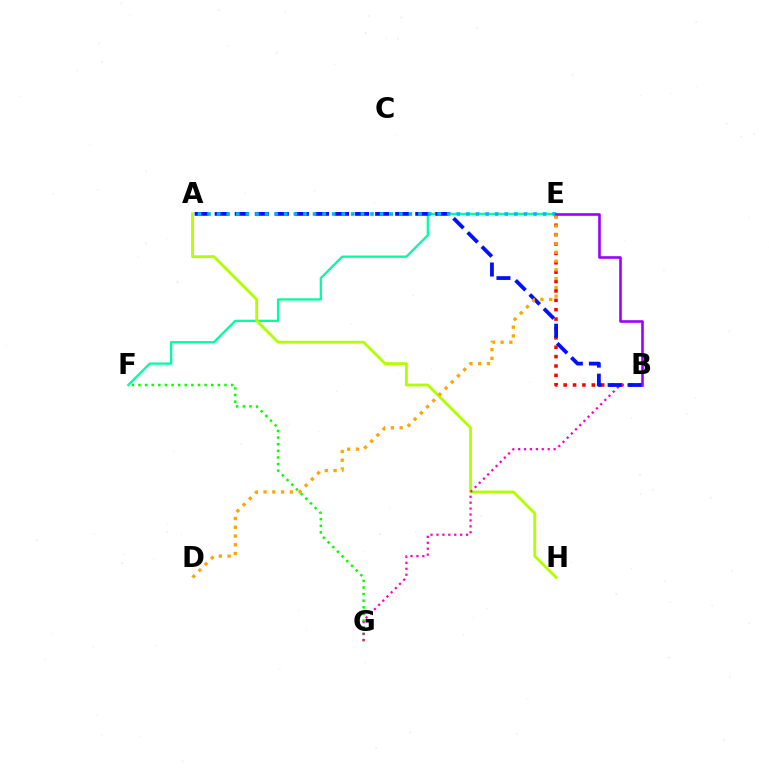{('F', 'G'): [{'color': '#08ff00', 'line_style': 'dotted', 'thickness': 1.8}], ('B', 'E'): [{'color': '#ff0000', 'line_style': 'dotted', 'thickness': 2.55}, {'color': '#9b00ff', 'line_style': 'solid', 'thickness': 1.87}], ('E', 'F'): [{'color': '#00ff9d', 'line_style': 'solid', 'thickness': 1.64}], ('A', 'H'): [{'color': '#b3ff00', 'line_style': 'solid', 'thickness': 2.06}], ('B', 'G'): [{'color': '#ff00bd', 'line_style': 'dotted', 'thickness': 1.61}], ('A', 'B'): [{'color': '#0010ff', 'line_style': 'dashed', 'thickness': 2.72}], ('A', 'E'): [{'color': '#00b5ff', 'line_style': 'dotted', 'thickness': 2.6}], ('D', 'E'): [{'color': '#ffa500', 'line_style': 'dotted', 'thickness': 2.38}]}